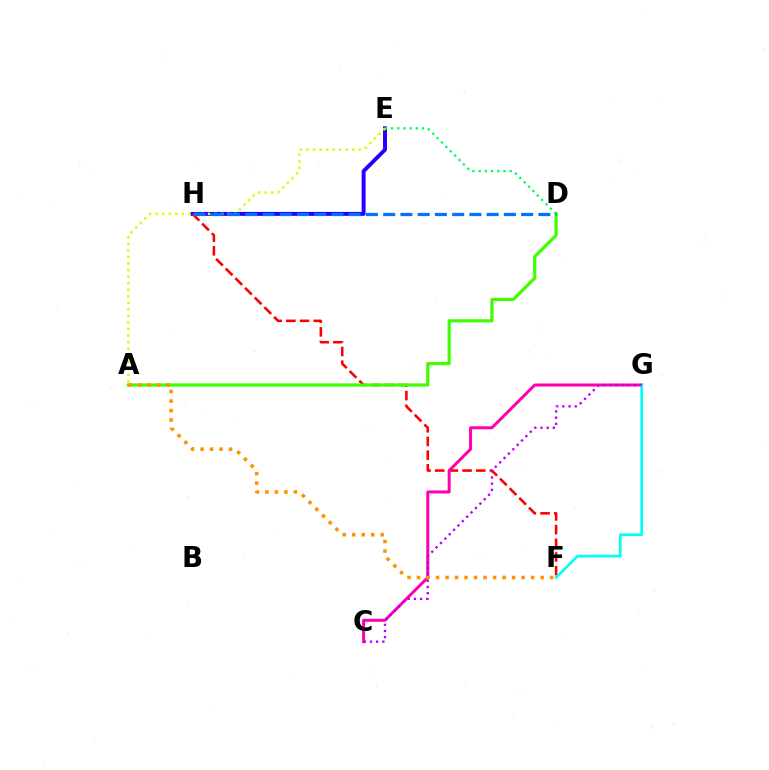{('E', 'H'): [{'color': '#2500ff', 'line_style': 'solid', 'thickness': 2.84}], ('F', 'H'): [{'color': '#ff0000', 'line_style': 'dashed', 'thickness': 1.86}], ('C', 'G'): [{'color': '#ff00ac', 'line_style': 'solid', 'thickness': 2.16}, {'color': '#b900ff', 'line_style': 'dotted', 'thickness': 1.68}], ('F', 'G'): [{'color': '#00fff6', 'line_style': 'solid', 'thickness': 1.93}], ('A', 'D'): [{'color': '#3dff00', 'line_style': 'solid', 'thickness': 2.3}], ('D', 'E'): [{'color': '#00ff5c', 'line_style': 'dotted', 'thickness': 1.68}], ('A', 'E'): [{'color': '#d1ff00', 'line_style': 'dotted', 'thickness': 1.78}], ('A', 'F'): [{'color': '#ff9400', 'line_style': 'dotted', 'thickness': 2.58}], ('D', 'H'): [{'color': '#0074ff', 'line_style': 'dashed', 'thickness': 2.34}]}